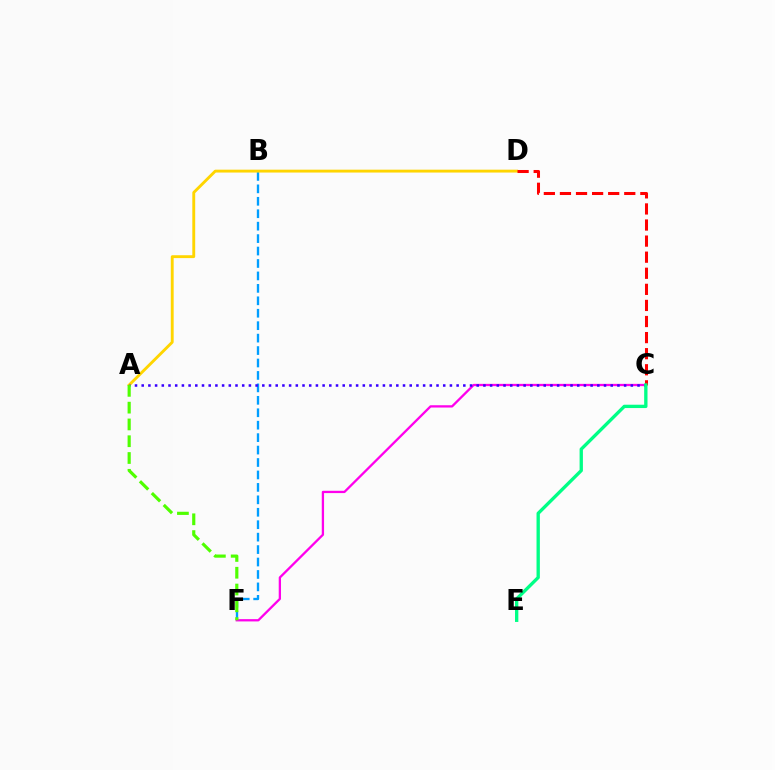{('B', 'F'): [{'color': '#009eff', 'line_style': 'dashed', 'thickness': 1.69}], ('A', 'D'): [{'color': '#ffd500', 'line_style': 'solid', 'thickness': 2.07}], ('C', 'F'): [{'color': '#ff00ed', 'line_style': 'solid', 'thickness': 1.65}], ('A', 'C'): [{'color': '#3700ff', 'line_style': 'dotted', 'thickness': 1.82}], ('A', 'F'): [{'color': '#4fff00', 'line_style': 'dashed', 'thickness': 2.28}], ('C', 'D'): [{'color': '#ff0000', 'line_style': 'dashed', 'thickness': 2.18}], ('C', 'E'): [{'color': '#00ff86', 'line_style': 'solid', 'thickness': 2.4}]}